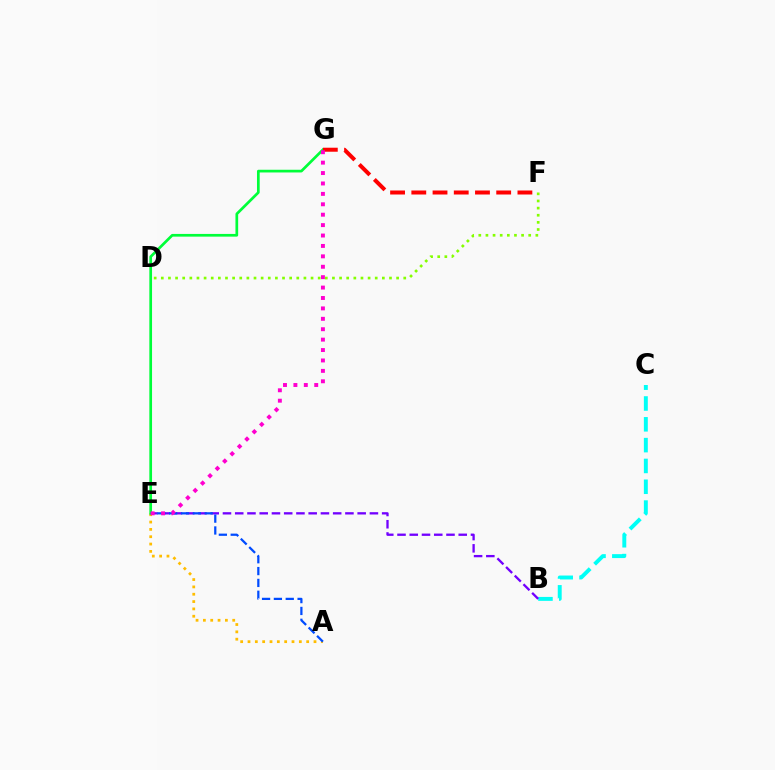{('A', 'E'): [{'color': '#ffbd00', 'line_style': 'dotted', 'thickness': 1.99}, {'color': '#004bff', 'line_style': 'dashed', 'thickness': 1.61}], ('B', 'C'): [{'color': '#00fff6', 'line_style': 'dashed', 'thickness': 2.83}], ('B', 'E'): [{'color': '#7200ff', 'line_style': 'dashed', 'thickness': 1.66}], ('E', 'G'): [{'color': '#00ff39', 'line_style': 'solid', 'thickness': 1.95}, {'color': '#ff00cf', 'line_style': 'dotted', 'thickness': 2.83}], ('F', 'G'): [{'color': '#ff0000', 'line_style': 'dashed', 'thickness': 2.88}], ('D', 'F'): [{'color': '#84ff00', 'line_style': 'dotted', 'thickness': 1.94}]}